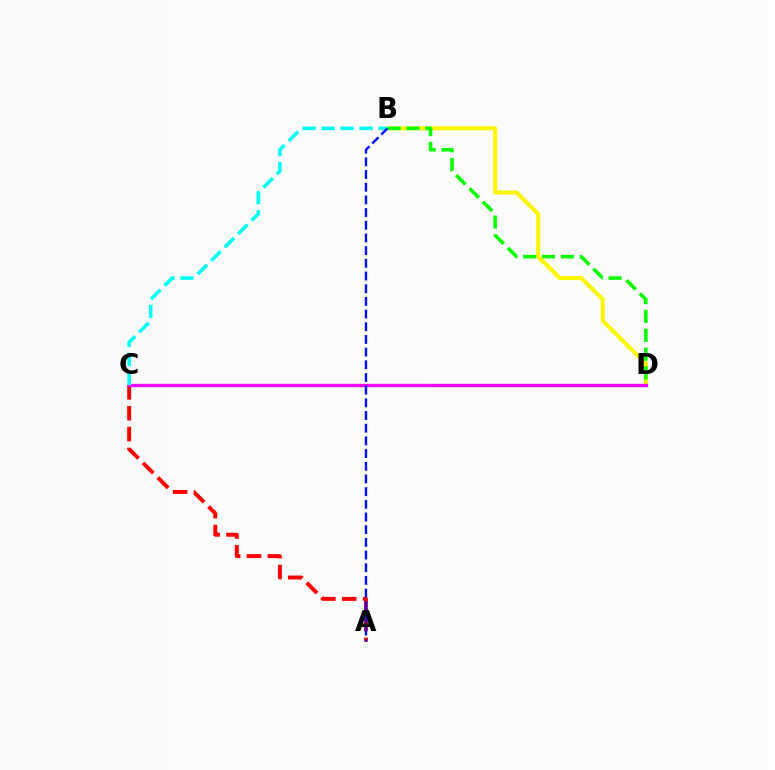{('A', 'C'): [{'color': '#ff0000', 'line_style': 'dashed', 'thickness': 2.84}], ('B', 'D'): [{'color': '#fcf500', 'line_style': 'solid', 'thickness': 2.95}, {'color': '#08ff00', 'line_style': 'dashed', 'thickness': 2.56}], ('C', 'D'): [{'color': '#ee00ff', 'line_style': 'solid', 'thickness': 2.38}], ('B', 'C'): [{'color': '#00fff6', 'line_style': 'dashed', 'thickness': 2.58}], ('A', 'B'): [{'color': '#0010ff', 'line_style': 'dashed', 'thickness': 1.72}]}